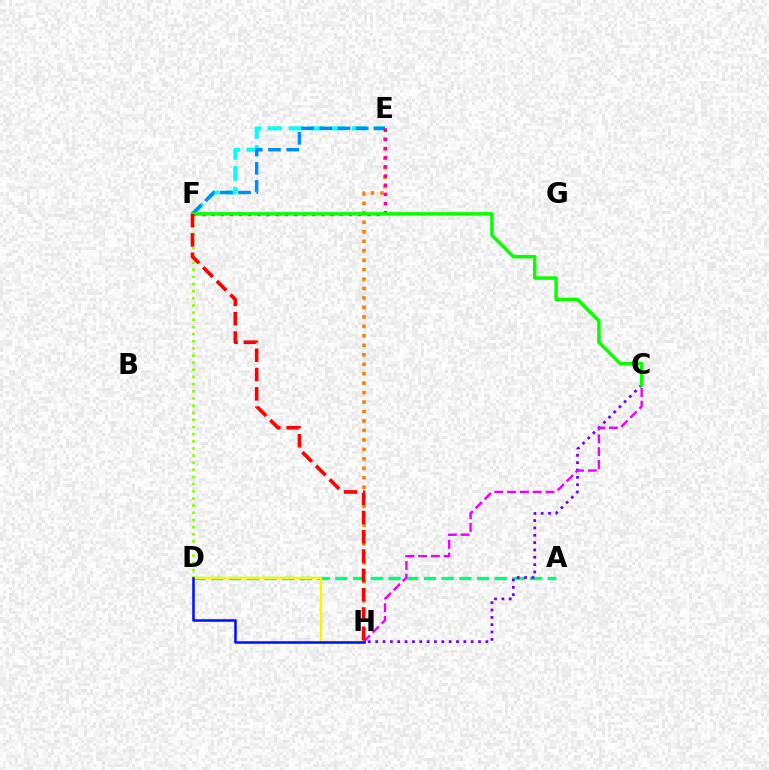{('E', 'H'): [{'color': '#ff7c00', 'line_style': 'dotted', 'thickness': 2.57}], ('A', 'D'): [{'color': '#00ff74', 'line_style': 'dashed', 'thickness': 2.41}], ('C', 'H'): [{'color': '#7200ff', 'line_style': 'dotted', 'thickness': 2.0}, {'color': '#ee00ff', 'line_style': 'dashed', 'thickness': 1.74}], ('E', 'F'): [{'color': '#00fff6', 'line_style': 'dashed', 'thickness': 2.87}, {'color': '#008cff', 'line_style': 'dashed', 'thickness': 2.47}, {'color': '#ff0094', 'line_style': 'dotted', 'thickness': 2.49}], ('D', 'F'): [{'color': '#84ff00', 'line_style': 'dotted', 'thickness': 1.94}], ('D', 'H'): [{'color': '#fcf500', 'line_style': 'solid', 'thickness': 1.71}, {'color': '#0010ff', 'line_style': 'solid', 'thickness': 1.83}], ('C', 'F'): [{'color': '#08ff00', 'line_style': 'solid', 'thickness': 2.51}], ('F', 'H'): [{'color': '#ff0000', 'line_style': 'dashed', 'thickness': 2.62}]}